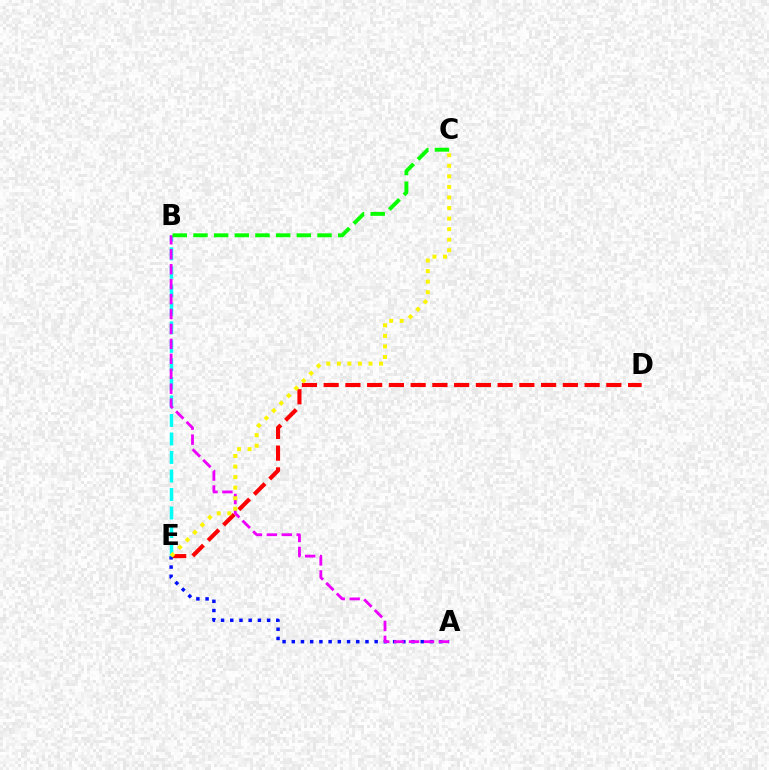{('D', 'E'): [{'color': '#ff0000', 'line_style': 'dashed', 'thickness': 2.95}], ('A', 'E'): [{'color': '#0010ff', 'line_style': 'dotted', 'thickness': 2.5}], ('B', 'E'): [{'color': '#00fff6', 'line_style': 'dashed', 'thickness': 2.51}], ('A', 'B'): [{'color': '#ee00ff', 'line_style': 'dashed', 'thickness': 2.03}], ('C', 'E'): [{'color': '#fcf500', 'line_style': 'dotted', 'thickness': 2.87}], ('B', 'C'): [{'color': '#08ff00', 'line_style': 'dashed', 'thickness': 2.81}]}